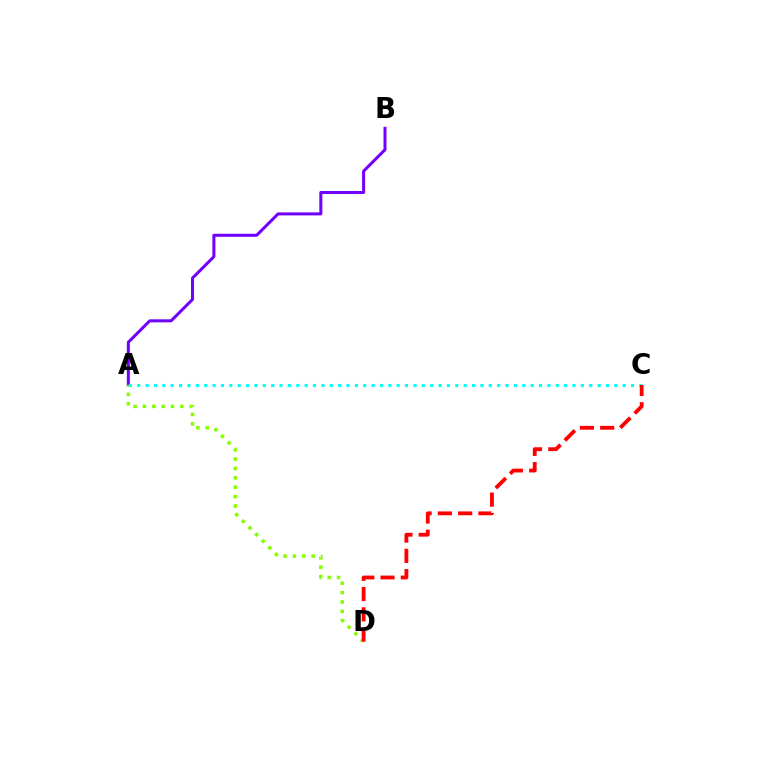{('A', 'B'): [{'color': '#7200ff', 'line_style': 'solid', 'thickness': 2.17}], ('A', 'D'): [{'color': '#84ff00', 'line_style': 'dotted', 'thickness': 2.54}], ('A', 'C'): [{'color': '#00fff6', 'line_style': 'dotted', 'thickness': 2.27}], ('C', 'D'): [{'color': '#ff0000', 'line_style': 'dashed', 'thickness': 2.75}]}